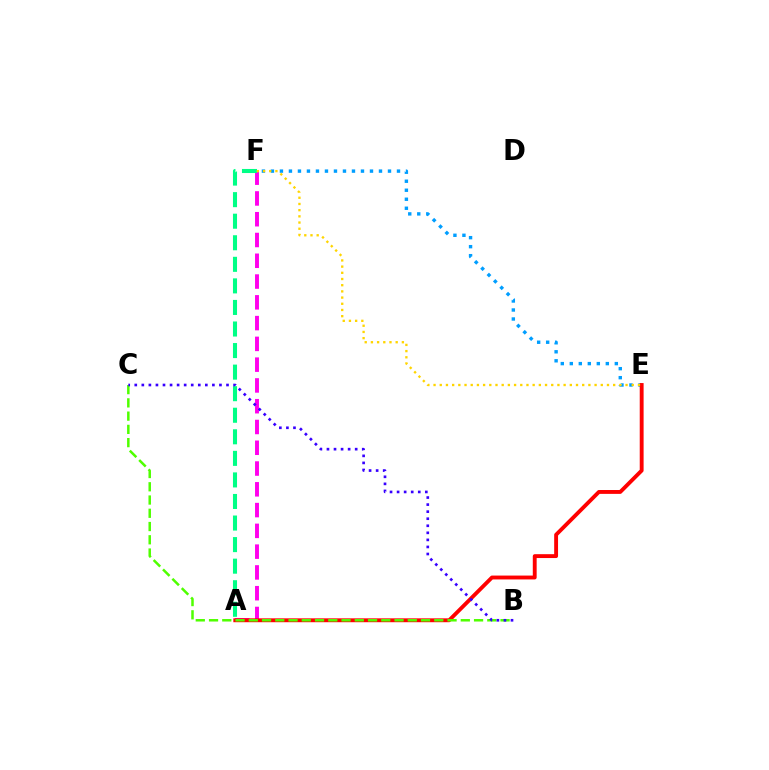{('E', 'F'): [{'color': '#009eff', 'line_style': 'dotted', 'thickness': 2.45}, {'color': '#ffd500', 'line_style': 'dotted', 'thickness': 1.68}], ('A', 'F'): [{'color': '#ff00ed', 'line_style': 'dashed', 'thickness': 2.82}, {'color': '#00ff86', 'line_style': 'dashed', 'thickness': 2.93}], ('A', 'E'): [{'color': '#ff0000', 'line_style': 'solid', 'thickness': 2.79}], ('B', 'C'): [{'color': '#4fff00', 'line_style': 'dashed', 'thickness': 1.8}, {'color': '#3700ff', 'line_style': 'dotted', 'thickness': 1.92}]}